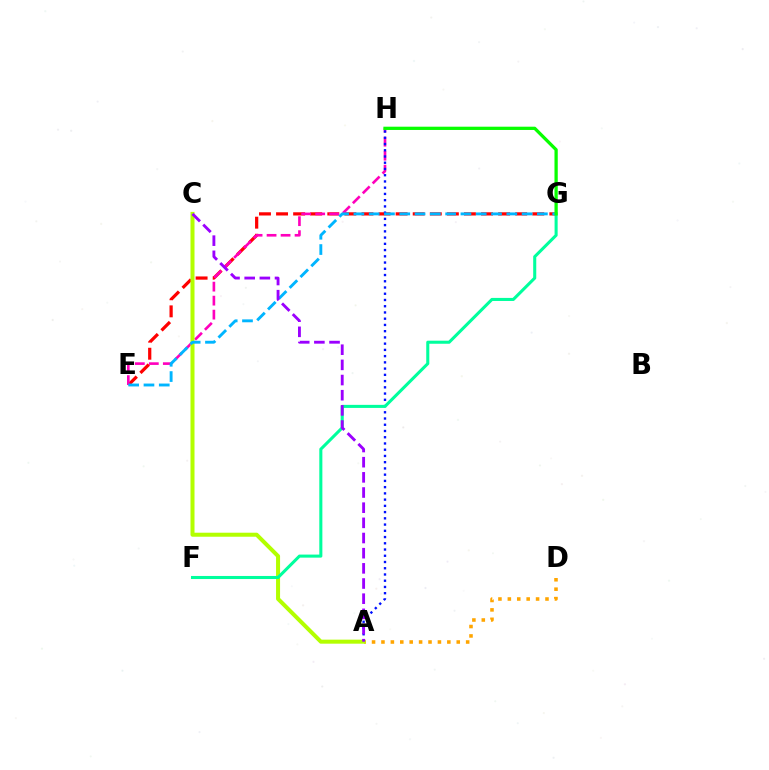{('E', 'G'): [{'color': '#ff0000', 'line_style': 'dashed', 'thickness': 2.32}, {'color': '#00b5ff', 'line_style': 'dashed', 'thickness': 2.08}], ('E', 'H'): [{'color': '#ff00bd', 'line_style': 'dashed', 'thickness': 1.9}], ('A', 'H'): [{'color': '#0010ff', 'line_style': 'dotted', 'thickness': 1.7}], ('A', 'D'): [{'color': '#ffa500', 'line_style': 'dotted', 'thickness': 2.56}], ('A', 'C'): [{'color': '#b3ff00', 'line_style': 'solid', 'thickness': 2.89}, {'color': '#9b00ff', 'line_style': 'dashed', 'thickness': 2.06}], ('F', 'G'): [{'color': '#00ff9d', 'line_style': 'solid', 'thickness': 2.2}], ('G', 'H'): [{'color': '#08ff00', 'line_style': 'solid', 'thickness': 2.35}]}